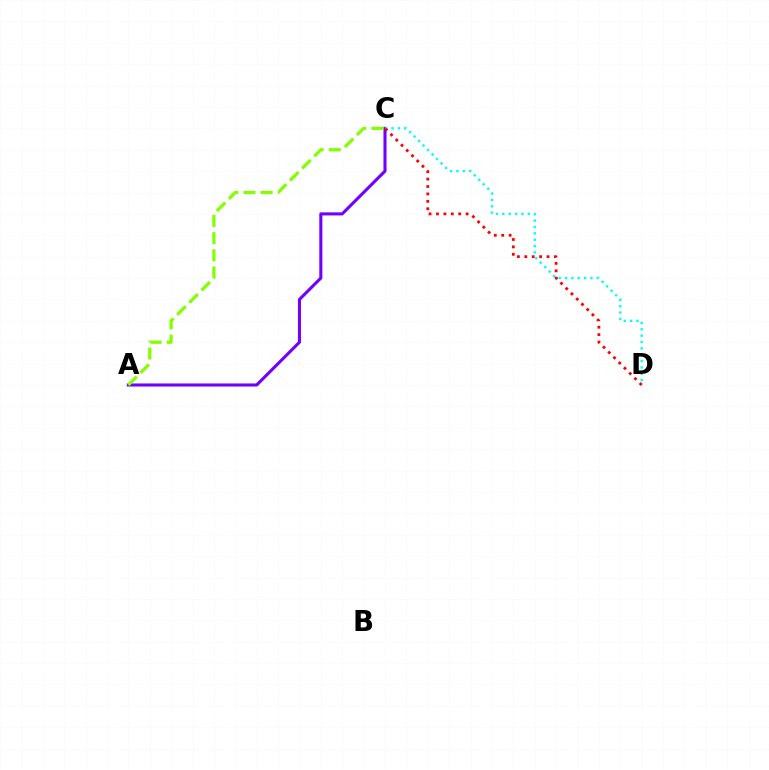{('A', 'C'): [{'color': '#7200ff', 'line_style': 'solid', 'thickness': 2.22}, {'color': '#84ff00', 'line_style': 'dashed', 'thickness': 2.33}], ('C', 'D'): [{'color': '#00fff6', 'line_style': 'dotted', 'thickness': 1.73}, {'color': '#ff0000', 'line_style': 'dotted', 'thickness': 2.01}]}